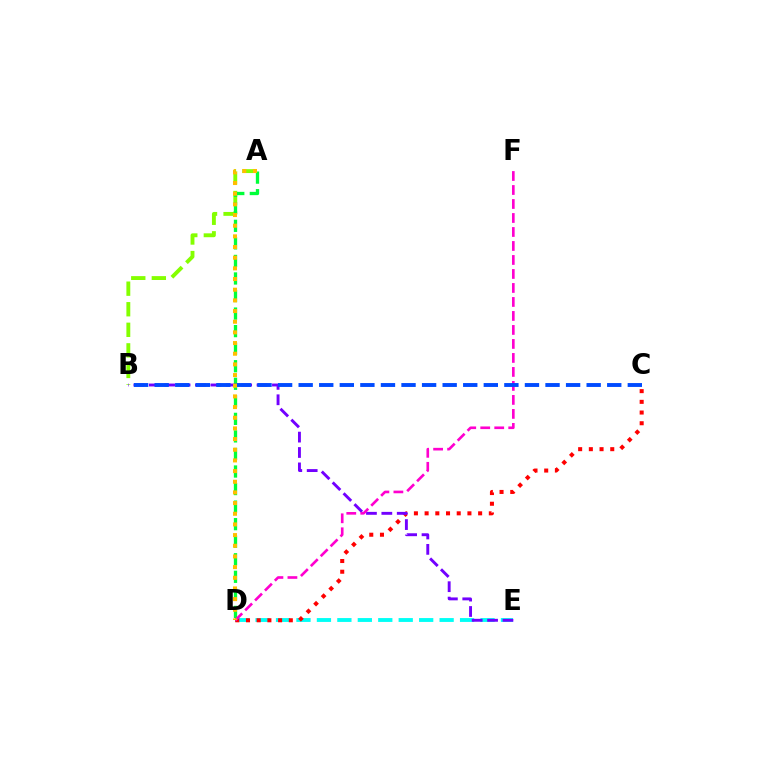{('D', 'E'): [{'color': '#00fff6', 'line_style': 'dashed', 'thickness': 2.78}], ('C', 'D'): [{'color': '#ff0000', 'line_style': 'dotted', 'thickness': 2.91}], ('A', 'B'): [{'color': '#84ff00', 'line_style': 'dashed', 'thickness': 2.79}], ('A', 'D'): [{'color': '#00ff39', 'line_style': 'dashed', 'thickness': 2.38}, {'color': '#ffbd00', 'line_style': 'dotted', 'thickness': 2.9}], ('B', 'E'): [{'color': '#7200ff', 'line_style': 'dashed', 'thickness': 2.09}], ('D', 'F'): [{'color': '#ff00cf', 'line_style': 'dashed', 'thickness': 1.9}], ('B', 'C'): [{'color': '#004bff', 'line_style': 'dashed', 'thickness': 2.79}]}